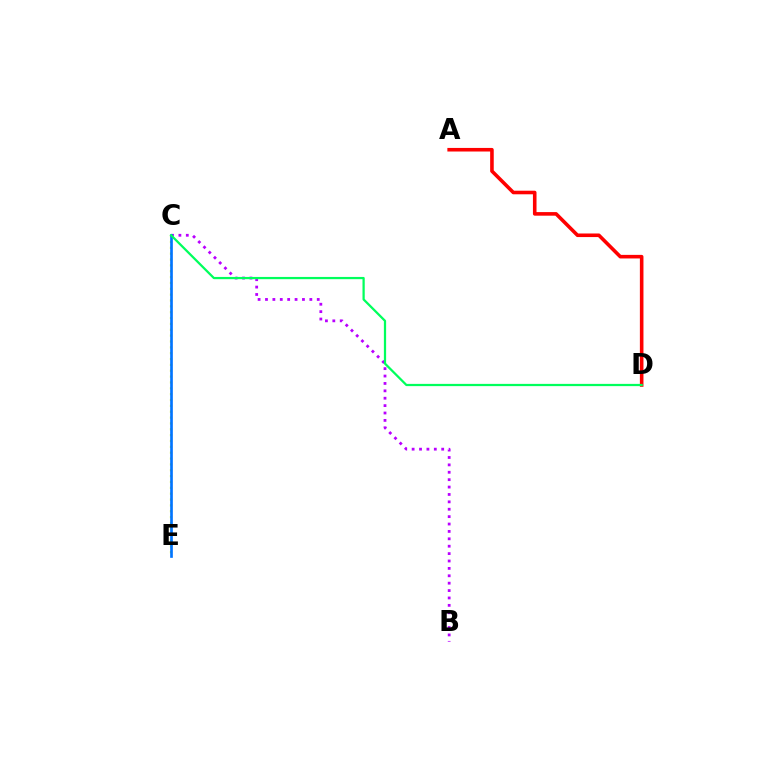{('B', 'C'): [{'color': '#b900ff', 'line_style': 'dotted', 'thickness': 2.01}], ('C', 'E'): [{'color': '#d1ff00', 'line_style': 'dotted', 'thickness': 1.59}, {'color': '#0074ff', 'line_style': 'solid', 'thickness': 1.93}], ('A', 'D'): [{'color': '#ff0000', 'line_style': 'solid', 'thickness': 2.58}], ('C', 'D'): [{'color': '#00ff5c', 'line_style': 'solid', 'thickness': 1.62}]}